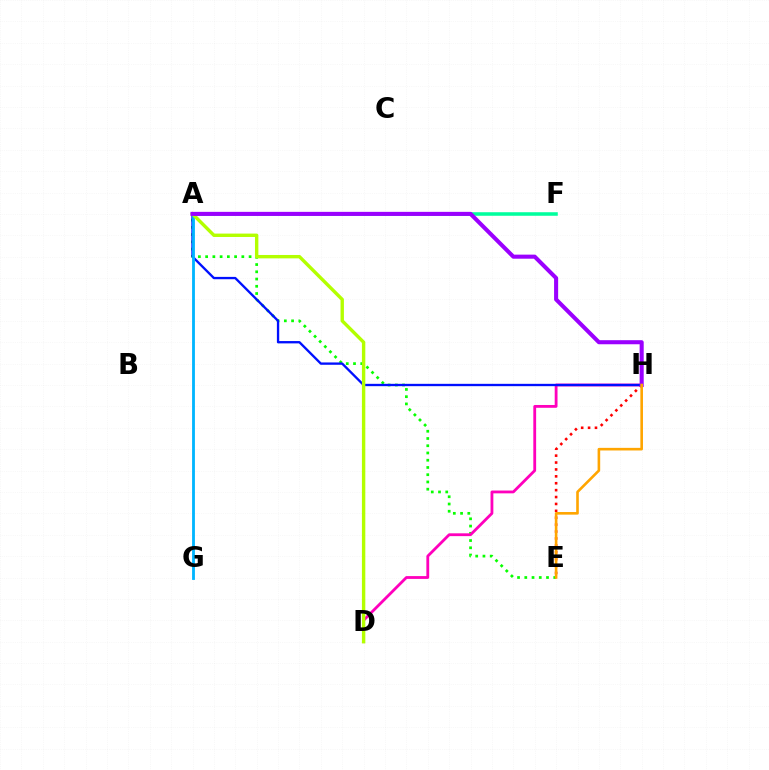{('A', 'E'): [{'color': '#08ff00', 'line_style': 'dotted', 'thickness': 1.97}], ('E', 'H'): [{'color': '#ff0000', 'line_style': 'dotted', 'thickness': 1.87}, {'color': '#ffa500', 'line_style': 'solid', 'thickness': 1.88}], ('D', 'H'): [{'color': '#ff00bd', 'line_style': 'solid', 'thickness': 2.02}], ('A', 'H'): [{'color': '#0010ff', 'line_style': 'solid', 'thickness': 1.68}, {'color': '#9b00ff', 'line_style': 'solid', 'thickness': 2.93}], ('A', 'F'): [{'color': '#00ff9d', 'line_style': 'solid', 'thickness': 2.55}], ('A', 'G'): [{'color': '#00b5ff', 'line_style': 'solid', 'thickness': 2.03}], ('A', 'D'): [{'color': '#b3ff00', 'line_style': 'solid', 'thickness': 2.44}]}